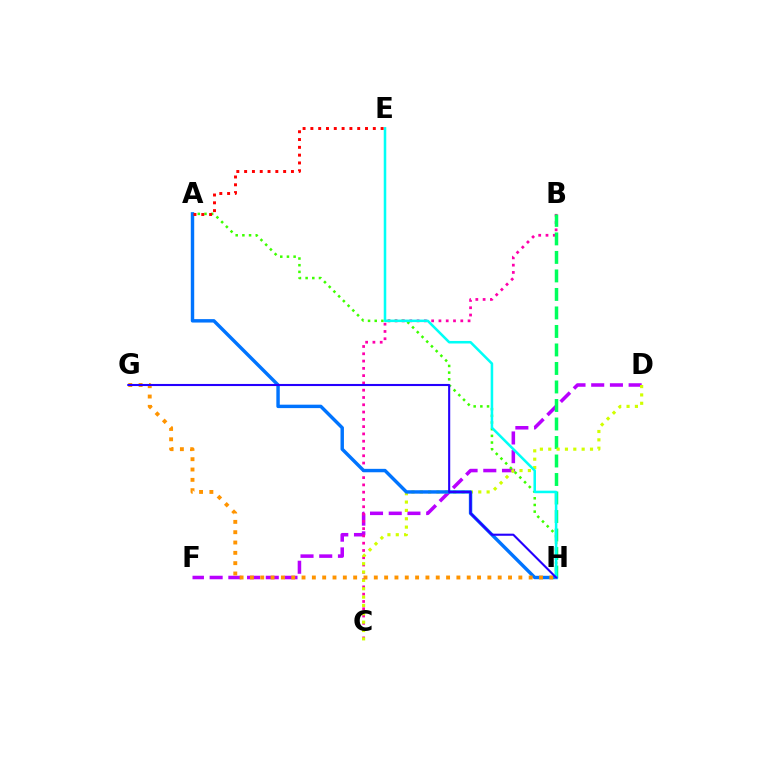{('D', 'F'): [{'color': '#b900ff', 'line_style': 'dashed', 'thickness': 2.54}], ('A', 'H'): [{'color': '#3dff00', 'line_style': 'dotted', 'thickness': 1.81}, {'color': '#0074ff', 'line_style': 'solid', 'thickness': 2.47}], ('B', 'C'): [{'color': '#ff00ac', 'line_style': 'dotted', 'thickness': 1.98}], ('B', 'H'): [{'color': '#00ff5c', 'line_style': 'dashed', 'thickness': 2.51}], ('C', 'D'): [{'color': '#d1ff00', 'line_style': 'dotted', 'thickness': 2.27}], ('G', 'H'): [{'color': '#ff9400', 'line_style': 'dotted', 'thickness': 2.81}, {'color': '#2500ff', 'line_style': 'solid', 'thickness': 1.52}], ('E', 'H'): [{'color': '#00fff6', 'line_style': 'solid', 'thickness': 1.83}], ('A', 'E'): [{'color': '#ff0000', 'line_style': 'dotted', 'thickness': 2.12}]}